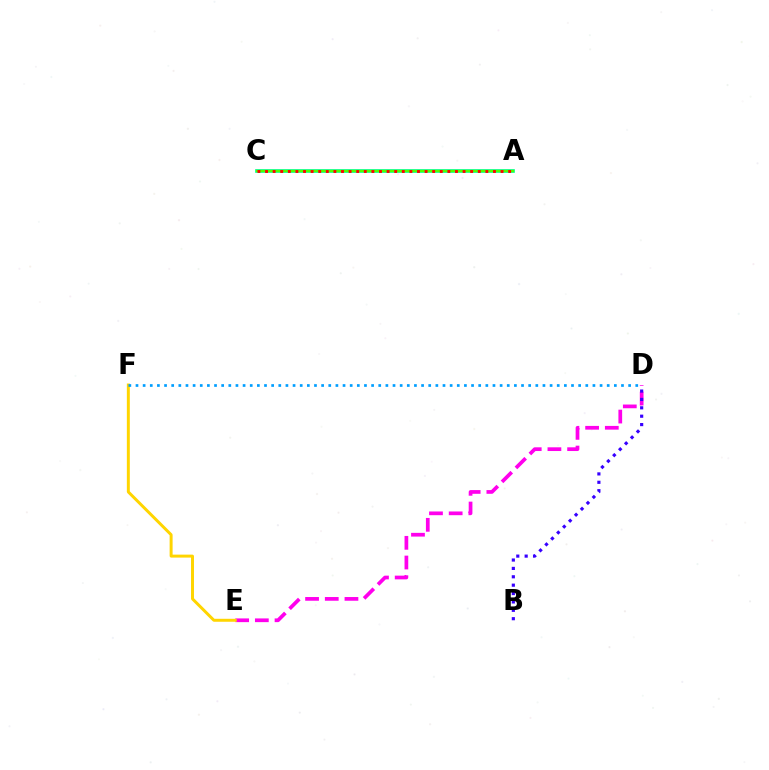{('D', 'E'): [{'color': '#ff00ed', 'line_style': 'dashed', 'thickness': 2.68}], ('A', 'C'): [{'color': '#00ff86', 'line_style': 'solid', 'thickness': 2.63}, {'color': '#4fff00', 'line_style': 'solid', 'thickness': 1.53}, {'color': '#ff0000', 'line_style': 'dotted', 'thickness': 2.06}], ('B', 'D'): [{'color': '#3700ff', 'line_style': 'dotted', 'thickness': 2.28}], ('E', 'F'): [{'color': '#ffd500', 'line_style': 'solid', 'thickness': 2.14}], ('D', 'F'): [{'color': '#009eff', 'line_style': 'dotted', 'thickness': 1.94}]}